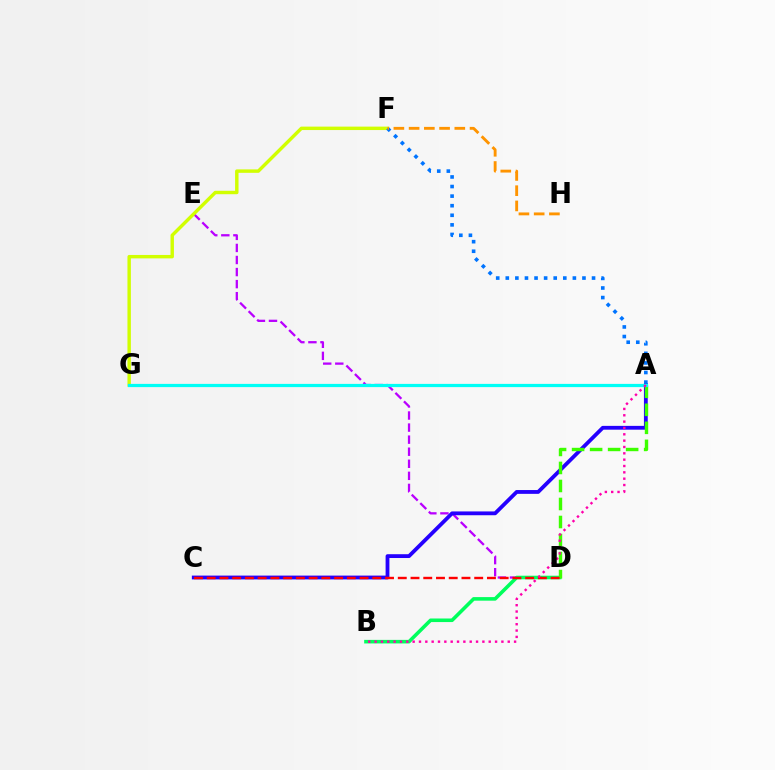{('D', 'E'): [{'color': '#b900ff', 'line_style': 'dashed', 'thickness': 1.64}], ('B', 'D'): [{'color': '#00ff5c', 'line_style': 'solid', 'thickness': 2.57}], ('A', 'C'): [{'color': '#2500ff', 'line_style': 'solid', 'thickness': 2.74}], ('F', 'G'): [{'color': '#d1ff00', 'line_style': 'solid', 'thickness': 2.47}], ('A', 'D'): [{'color': '#3dff00', 'line_style': 'dashed', 'thickness': 2.45}], ('A', 'G'): [{'color': '#00fff6', 'line_style': 'solid', 'thickness': 2.32}], ('A', 'F'): [{'color': '#0074ff', 'line_style': 'dotted', 'thickness': 2.6}], ('C', 'D'): [{'color': '#ff0000', 'line_style': 'dashed', 'thickness': 1.73}], ('A', 'B'): [{'color': '#ff00ac', 'line_style': 'dotted', 'thickness': 1.72}], ('F', 'H'): [{'color': '#ff9400', 'line_style': 'dashed', 'thickness': 2.07}]}